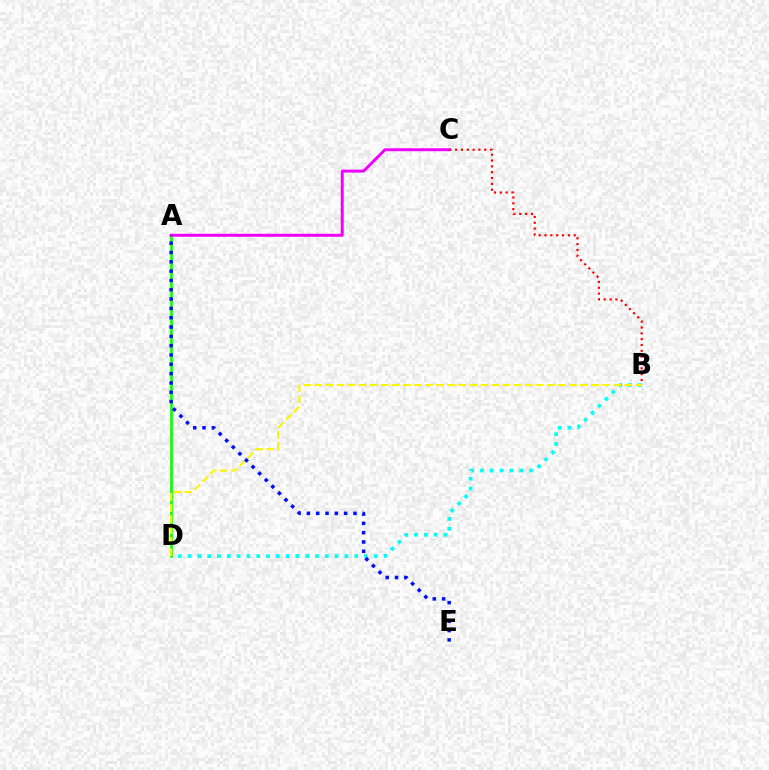{('B', 'D'): [{'color': '#00fff6', 'line_style': 'dotted', 'thickness': 2.66}, {'color': '#fcf500', 'line_style': 'dashed', 'thickness': 1.5}], ('A', 'D'): [{'color': '#08ff00', 'line_style': 'solid', 'thickness': 1.9}], ('A', 'C'): [{'color': '#ee00ff', 'line_style': 'solid', 'thickness': 2.13}], ('B', 'C'): [{'color': '#ff0000', 'line_style': 'dotted', 'thickness': 1.58}], ('A', 'E'): [{'color': '#0010ff', 'line_style': 'dotted', 'thickness': 2.53}]}